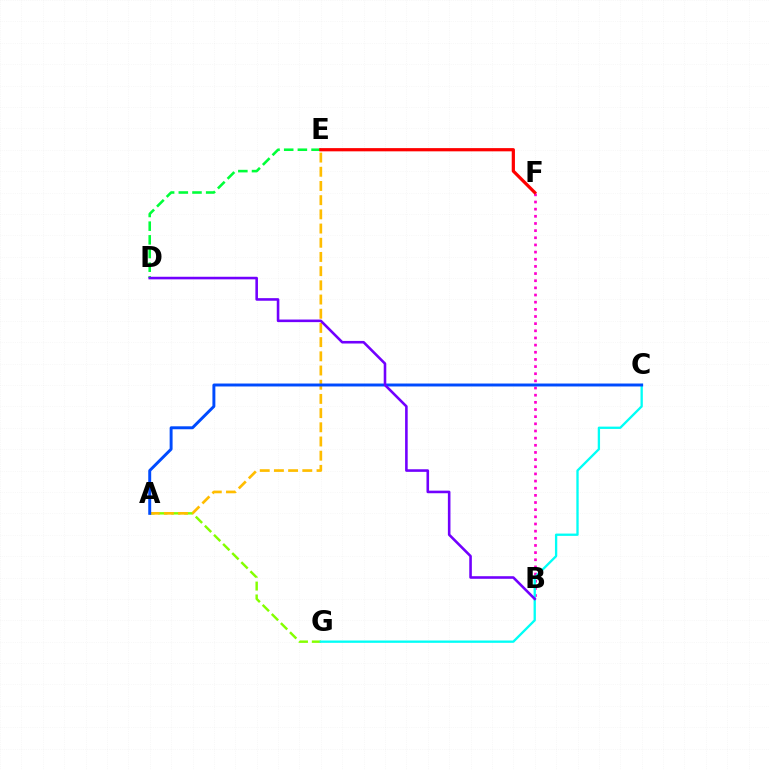{('A', 'G'): [{'color': '#84ff00', 'line_style': 'dashed', 'thickness': 1.75}], ('A', 'E'): [{'color': '#ffbd00', 'line_style': 'dashed', 'thickness': 1.93}], ('B', 'F'): [{'color': '#ff00cf', 'line_style': 'dotted', 'thickness': 1.94}], ('D', 'E'): [{'color': '#00ff39', 'line_style': 'dashed', 'thickness': 1.86}], ('C', 'G'): [{'color': '#00fff6', 'line_style': 'solid', 'thickness': 1.67}], ('E', 'F'): [{'color': '#ff0000', 'line_style': 'solid', 'thickness': 2.32}], ('A', 'C'): [{'color': '#004bff', 'line_style': 'solid', 'thickness': 2.12}], ('B', 'D'): [{'color': '#7200ff', 'line_style': 'solid', 'thickness': 1.86}]}